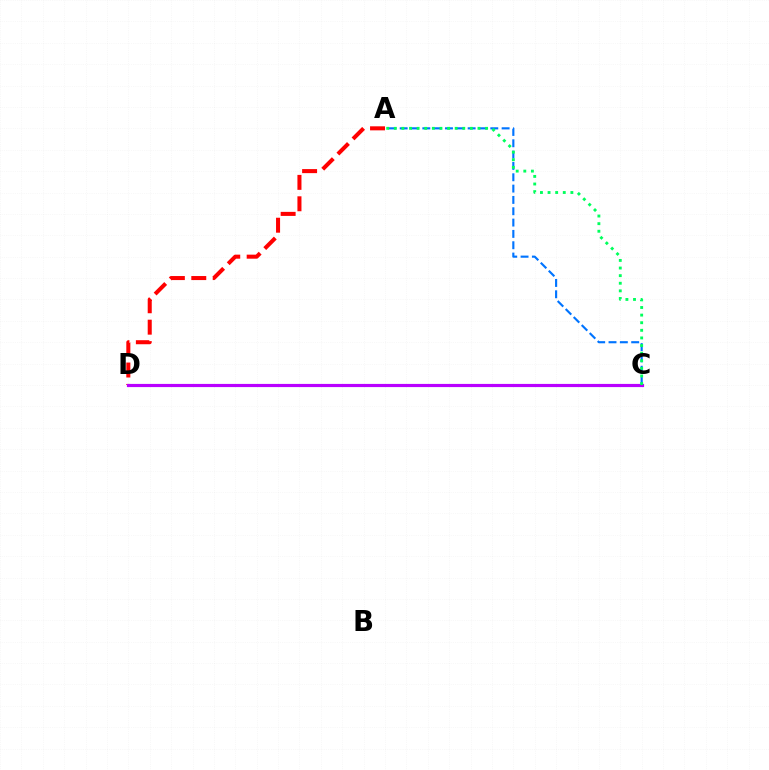{('A', 'D'): [{'color': '#ff0000', 'line_style': 'dashed', 'thickness': 2.91}], ('A', 'C'): [{'color': '#0074ff', 'line_style': 'dashed', 'thickness': 1.54}, {'color': '#00ff5c', 'line_style': 'dotted', 'thickness': 2.07}], ('C', 'D'): [{'color': '#d1ff00', 'line_style': 'solid', 'thickness': 2.15}, {'color': '#b900ff', 'line_style': 'solid', 'thickness': 2.28}]}